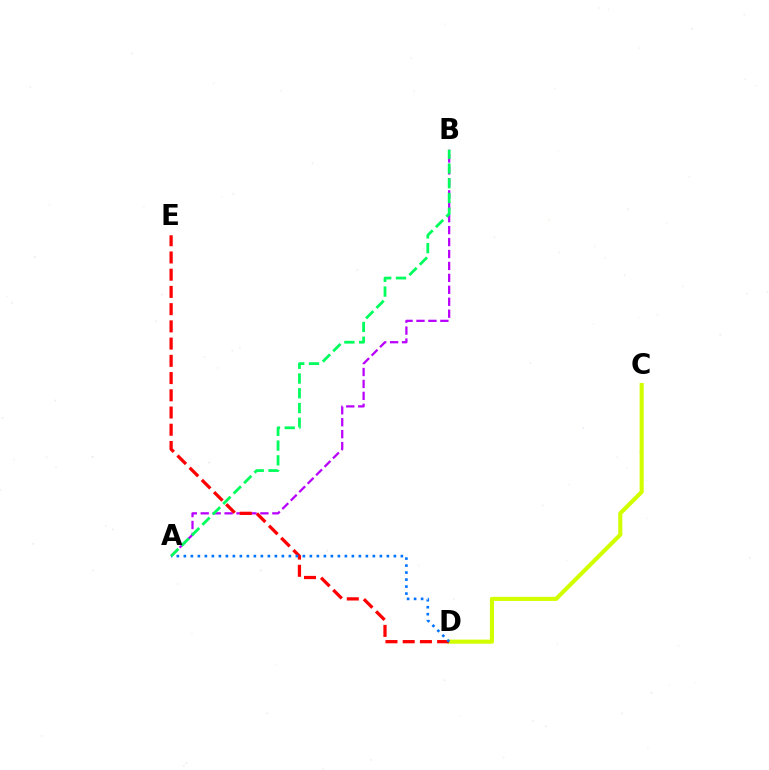{('A', 'B'): [{'color': '#b900ff', 'line_style': 'dashed', 'thickness': 1.62}, {'color': '#00ff5c', 'line_style': 'dashed', 'thickness': 2.0}], ('C', 'D'): [{'color': '#d1ff00', 'line_style': 'solid', 'thickness': 2.95}], ('D', 'E'): [{'color': '#ff0000', 'line_style': 'dashed', 'thickness': 2.34}], ('A', 'D'): [{'color': '#0074ff', 'line_style': 'dotted', 'thickness': 1.9}]}